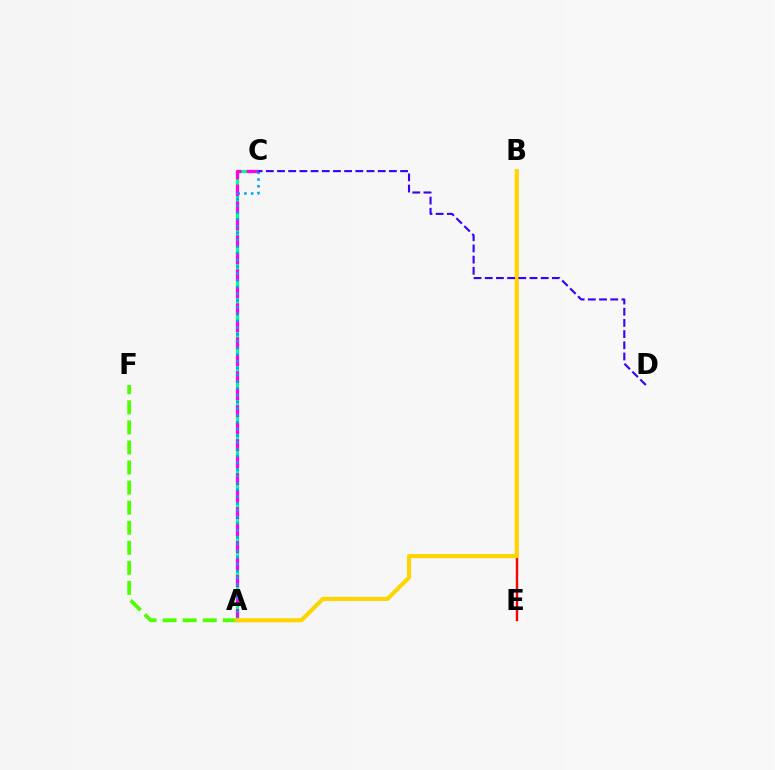{('A', 'C'): [{'color': '#00ff86', 'line_style': 'solid', 'thickness': 2.28}, {'color': '#ff00ed', 'line_style': 'dashed', 'thickness': 2.31}, {'color': '#009eff', 'line_style': 'dotted', 'thickness': 1.84}], ('A', 'F'): [{'color': '#4fff00', 'line_style': 'dashed', 'thickness': 2.73}], ('B', 'E'): [{'color': '#ff0000', 'line_style': 'solid', 'thickness': 1.72}], ('A', 'B'): [{'color': '#ffd500', 'line_style': 'solid', 'thickness': 2.95}], ('C', 'D'): [{'color': '#3700ff', 'line_style': 'dashed', 'thickness': 1.52}]}